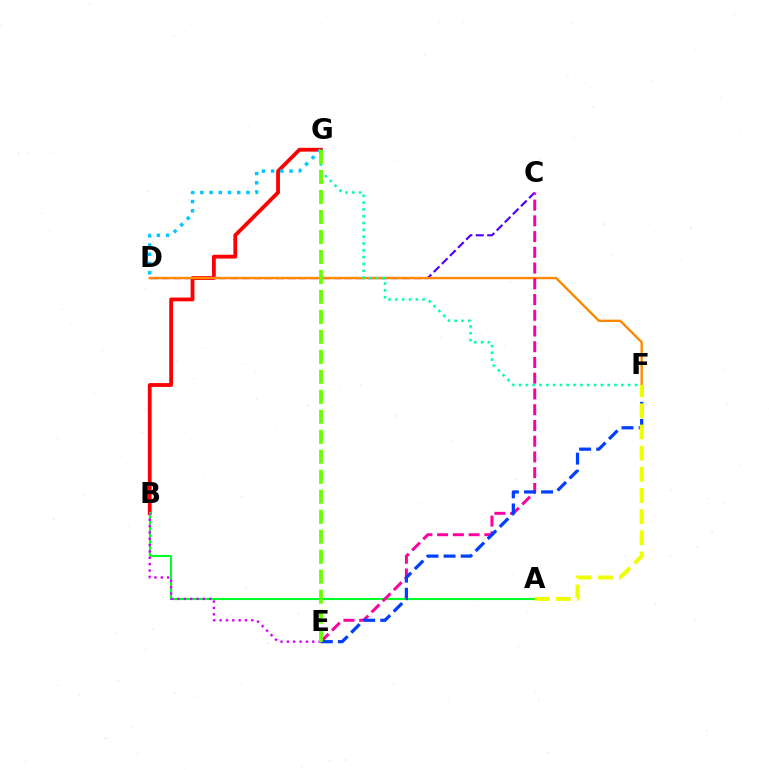{('B', 'G'): [{'color': '#ff0000', 'line_style': 'solid', 'thickness': 2.74}], ('C', 'D'): [{'color': '#4f00ff', 'line_style': 'dashed', 'thickness': 1.56}], ('D', 'G'): [{'color': '#00c7ff', 'line_style': 'dotted', 'thickness': 2.5}], ('A', 'B'): [{'color': '#00ff27', 'line_style': 'solid', 'thickness': 1.52}], ('B', 'E'): [{'color': '#d600ff', 'line_style': 'dotted', 'thickness': 1.72}], ('D', 'F'): [{'color': '#ff8800', 'line_style': 'solid', 'thickness': 1.71}], ('C', 'E'): [{'color': '#ff00a0', 'line_style': 'dashed', 'thickness': 2.14}], ('E', 'F'): [{'color': '#003fff', 'line_style': 'dashed', 'thickness': 2.32}], ('A', 'F'): [{'color': '#eeff00', 'line_style': 'dashed', 'thickness': 2.87}], ('F', 'G'): [{'color': '#00ffaf', 'line_style': 'dotted', 'thickness': 1.85}], ('E', 'G'): [{'color': '#66ff00', 'line_style': 'dashed', 'thickness': 2.72}]}